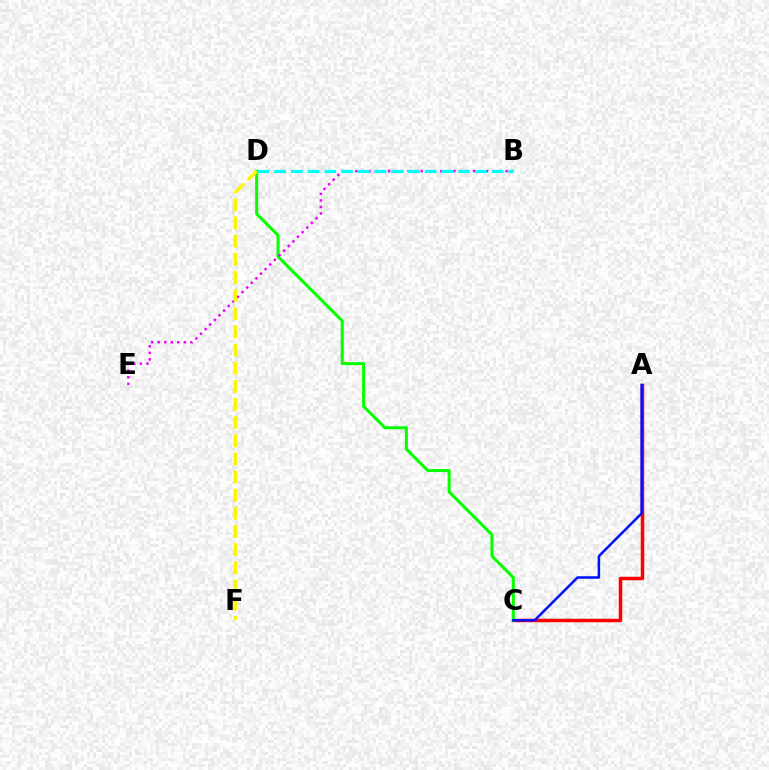{('A', 'C'): [{'color': '#ff0000', 'line_style': 'solid', 'thickness': 2.52}, {'color': '#0010ff', 'line_style': 'solid', 'thickness': 1.81}], ('C', 'D'): [{'color': '#08ff00', 'line_style': 'solid', 'thickness': 2.18}], ('B', 'E'): [{'color': '#ee00ff', 'line_style': 'dotted', 'thickness': 1.78}], ('D', 'F'): [{'color': '#fcf500', 'line_style': 'dashed', 'thickness': 2.46}], ('B', 'D'): [{'color': '#00fff6', 'line_style': 'dashed', 'thickness': 2.27}]}